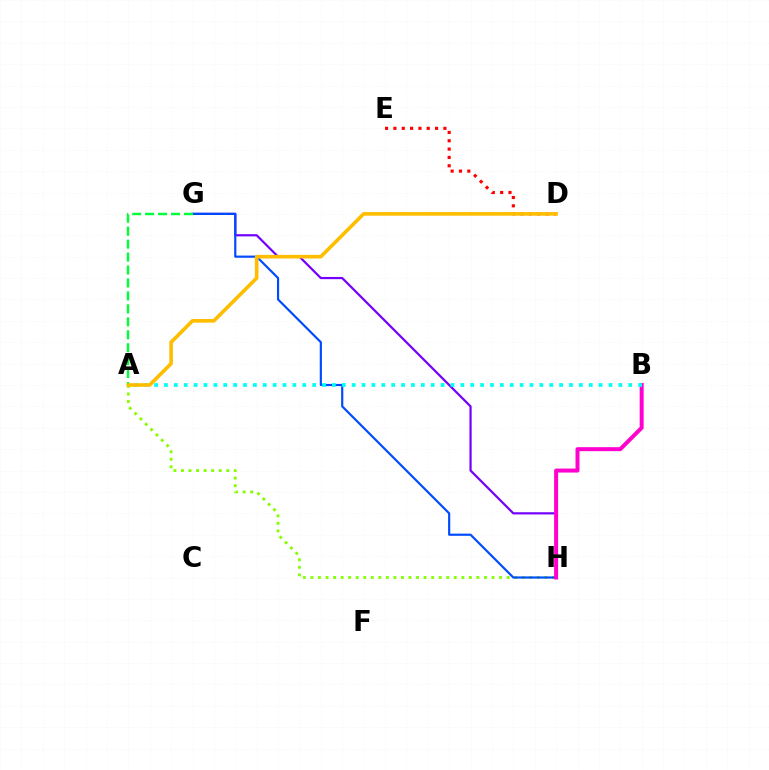{('A', 'H'): [{'color': '#84ff00', 'line_style': 'dotted', 'thickness': 2.05}], ('G', 'H'): [{'color': '#7200ff', 'line_style': 'solid', 'thickness': 1.59}, {'color': '#004bff', 'line_style': 'solid', 'thickness': 1.57}], ('D', 'E'): [{'color': '#ff0000', 'line_style': 'dotted', 'thickness': 2.26}], ('A', 'G'): [{'color': '#00ff39', 'line_style': 'dashed', 'thickness': 1.76}], ('B', 'H'): [{'color': '#ff00cf', 'line_style': 'solid', 'thickness': 2.86}], ('A', 'B'): [{'color': '#00fff6', 'line_style': 'dotted', 'thickness': 2.68}], ('A', 'D'): [{'color': '#ffbd00', 'line_style': 'solid', 'thickness': 2.6}]}